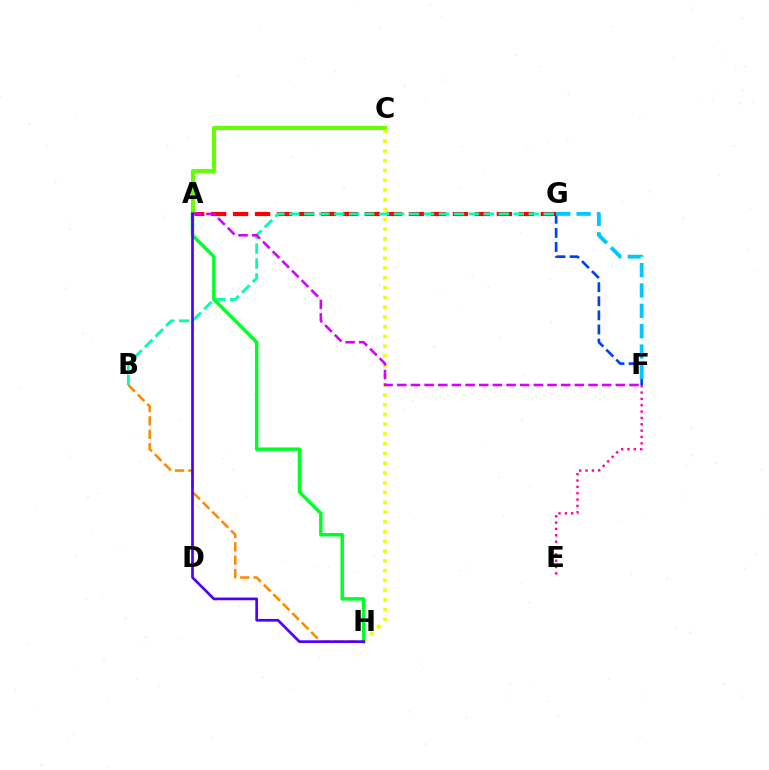{('A', 'G'): [{'color': '#ff0000', 'line_style': 'dashed', 'thickness': 2.99}], ('A', 'C'): [{'color': '#66ff00', 'line_style': 'solid', 'thickness': 2.96}], ('B', 'G'): [{'color': '#00ffaf', 'line_style': 'dashed', 'thickness': 2.03}], ('B', 'H'): [{'color': '#ff8800', 'line_style': 'dashed', 'thickness': 1.82}], ('E', 'F'): [{'color': '#ff00a0', 'line_style': 'dotted', 'thickness': 1.72}], ('C', 'H'): [{'color': '#eeff00', 'line_style': 'dotted', 'thickness': 2.65}], ('A', 'H'): [{'color': '#00ff27', 'line_style': 'solid', 'thickness': 2.49}, {'color': '#4f00ff', 'line_style': 'solid', 'thickness': 1.95}], ('A', 'F'): [{'color': '#d600ff', 'line_style': 'dashed', 'thickness': 1.86}], ('F', 'G'): [{'color': '#003fff', 'line_style': 'dashed', 'thickness': 1.91}, {'color': '#00c7ff', 'line_style': 'dashed', 'thickness': 2.77}]}